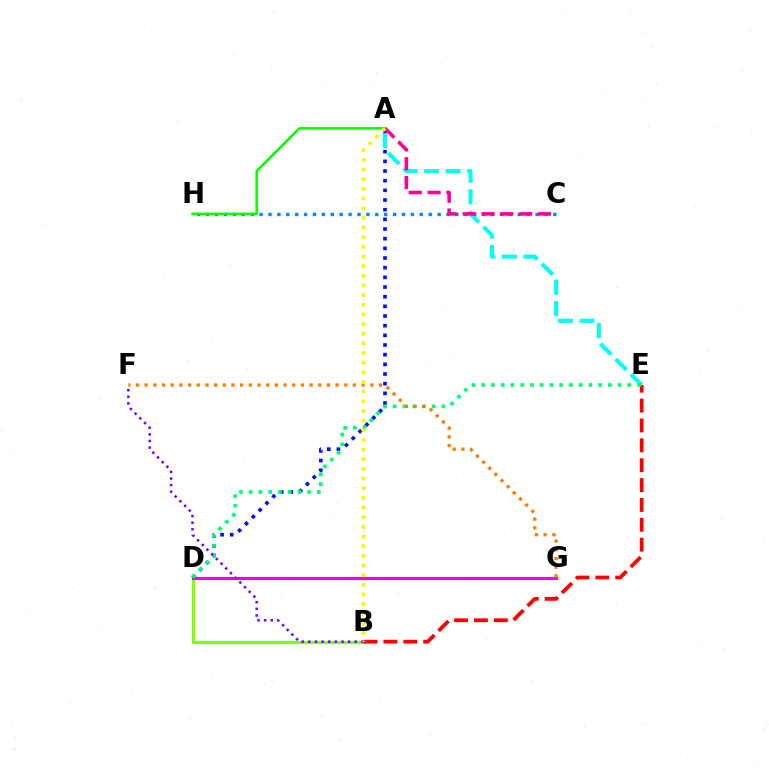{('C', 'H'): [{'color': '#008cff', 'line_style': 'dotted', 'thickness': 2.42}], ('B', 'D'): [{'color': '#84ff00', 'line_style': 'solid', 'thickness': 2.32}], ('D', 'G'): [{'color': '#ee00ff', 'line_style': 'solid', 'thickness': 2.26}], ('B', 'E'): [{'color': '#ff0000', 'line_style': 'dashed', 'thickness': 2.7}], ('A', 'D'): [{'color': '#0010ff', 'line_style': 'dotted', 'thickness': 2.63}], ('A', 'E'): [{'color': '#00fff6', 'line_style': 'dashed', 'thickness': 2.93}], ('D', 'E'): [{'color': '#00ff74', 'line_style': 'dotted', 'thickness': 2.65}], ('A', 'H'): [{'color': '#08ff00', 'line_style': 'solid', 'thickness': 1.83}], ('F', 'G'): [{'color': '#ff7c00', 'line_style': 'dotted', 'thickness': 2.36}], ('A', 'C'): [{'color': '#ff0094', 'line_style': 'dashed', 'thickness': 2.56}], ('B', 'F'): [{'color': '#7200ff', 'line_style': 'dotted', 'thickness': 1.8}], ('A', 'B'): [{'color': '#fcf500', 'line_style': 'dotted', 'thickness': 2.62}]}